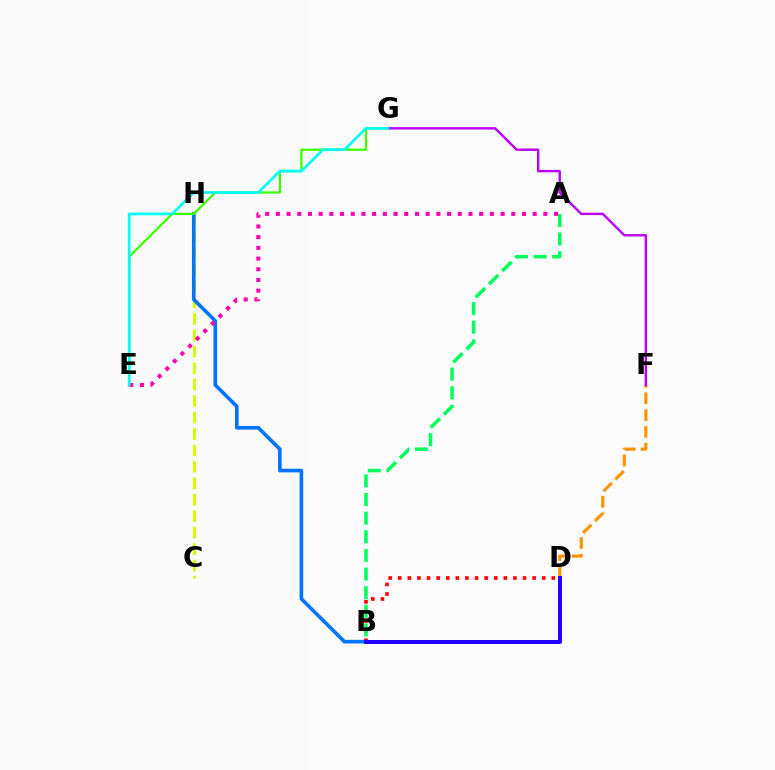{('B', 'D'): [{'color': '#ff0000', 'line_style': 'dotted', 'thickness': 2.61}, {'color': '#2500ff', 'line_style': 'solid', 'thickness': 2.87}], ('D', 'F'): [{'color': '#ff9400', 'line_style': 'dashed', 'thickness': 2.27}], ('C', 'H'): [{'color': '#d1ff00', 'line_style': 'dashed', 'thickness': 2.23}], ('B', 'H'): [{'color': '#0074ff', 'line_style': 'solid', 'thickness': 2.62}], ('A', 'B'): [{'color': '#00ff5c', 'line_style': 'dashed', 'thickness': 2.53}], ('F', 'G'): [{'color': '#b900ff', 'line_style': 'solid', 'thickness': 1.73}], ('E', 'G'): [{'color': '#3dff00', 'line_style': 'solid', 'thickness': 1.63}, {'color': '#00fff6', 'line_style': 'solid', 'thickness': 1.94}], ('A', 'E'): [{'color': '#ff00ac', 'line_style': 'dotted', 'thickness': 2.91}]}